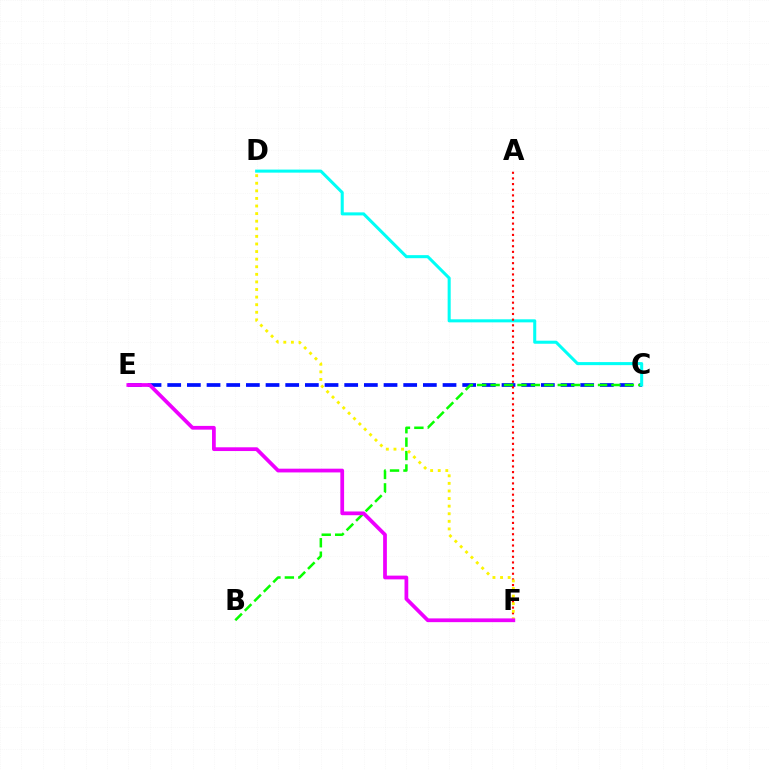{('C', 'E'): [{'color': '#0010ff', 'line_style': 'dashed', 'thickness': 2.67}], ('B', 'C'): [{'color': '#08ff00', 'line_style': 'dashed', 'thickness': 1.82}], ('C', 'D'): [{'color': '#00fff6', 'line_style': 'solid', 'thickness': 2.2}], ('A', 'F'): [{'color': '#ff0000', 'line_style': 'dotted', 'thickness': 1.53}], ('D', 'F'): [{'color': '#fcf500', 'line_style': 'dotted', 'thickness': 2.06}], ('E', 'F'): [{'color': '#ee00ff', 'line_style': 'solid', 'thickness': 2.7}]}